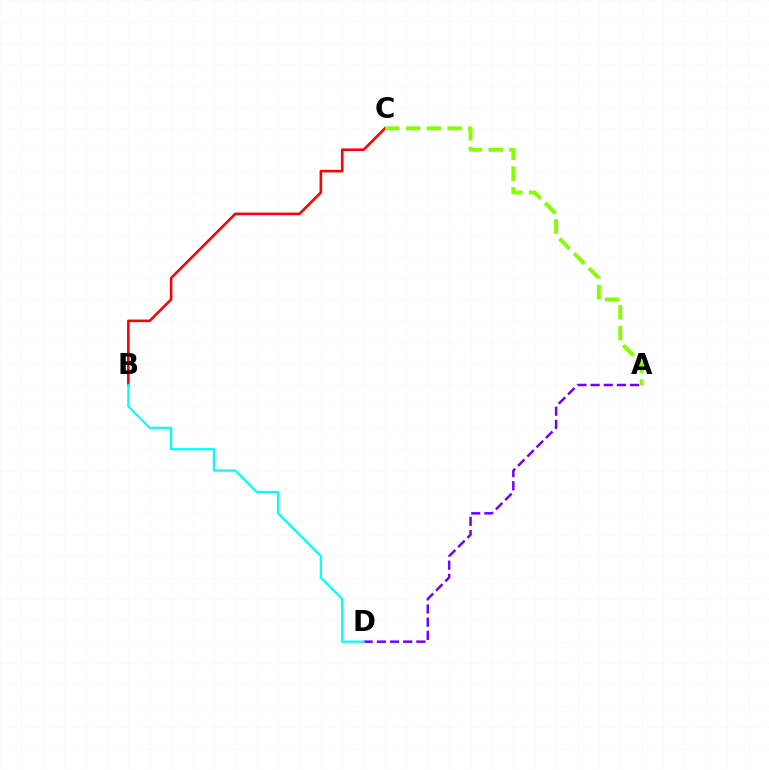{('B', 'C'): [{'color': '#ff0000', 'line_style': 'solid', 'thickness': 1.87}], ('A', 'D'): [{'color': '#7200ff', 'line_style': 'dashed', 'thickness': 1.79}], ('B', 'D'): [{'color': '#00fff6', 'line_style': 'solid', 'thickness': 1.58}], ('A', 'C'): [{'color': '#84ff00', 'line_style': 'dashed', 'thickness': 2.82}]}